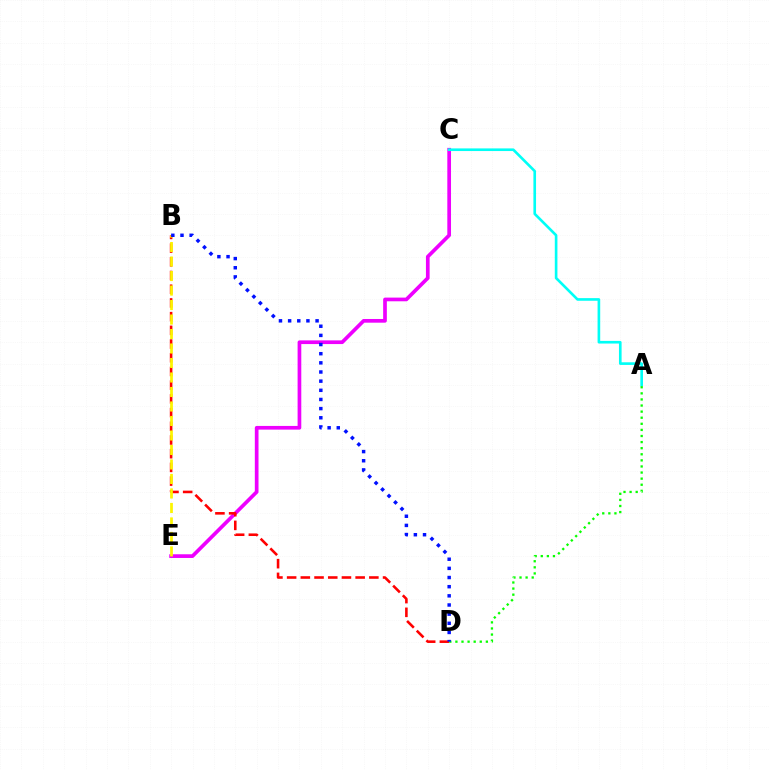{('C', 'E'): [{'color': '#ee00ff', 'line_style': 'solid', 'thickness': 2.66}], ('A', 'C'): [{'color': '#00fff6', 'line_style': 'solid', 'thickness': 1.9}], ('B', 'D'): [{'color': '#ff0000', 'line_style': 'dashed', 'thickness': 1.86}, {'color': '#0010ff', 'line_style': 'dotted', 'thickness': 2.49}], ('A', 'D'): [{'color': '#08ff00', 'line_style': 'dotted', 'thickness': 1.66}], ('B', 'E'): [{'color': '#fcf500', 'line_style': 'dashed', 'thickness': 1.97}]}